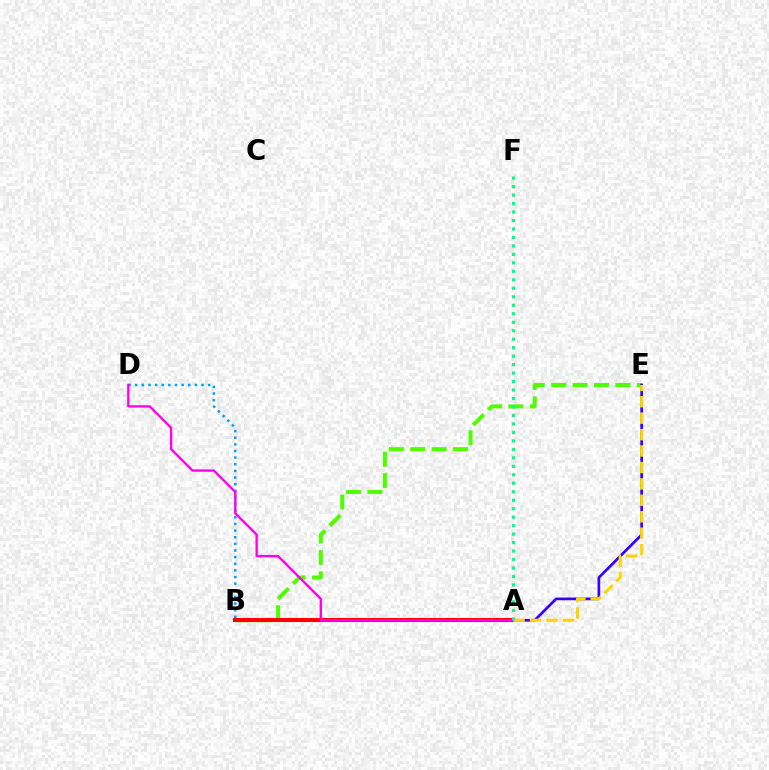{('B', 'E'): [{'color': '#4fff00', 'line_style': 'dashed', 'thickness': 2.91}], ('A', 'B'): [{'color': '#ff0000', 'line_style': 'solid', 'thickness': 2.92}], ('A', 'E'): [{'color': '#3700ff', 'line_style': 'solid', 'thickness': 1.95}, {'color': '#ffd500', 'line_style': 'dashed', 'thickness': 2.23}], ('B', 'D'): [{'color': '#009eff', 'line_style': 'dotted', 'thickness': 1.8}], ('A', 'D'): [{'color': '#ff00ed', 'line_style': 'solid', 'thickness': 1.7}], ('A', 'F'): [{'color': '#00ff86', 'line_style': 'dotted', 'thickness': 2.3}]}